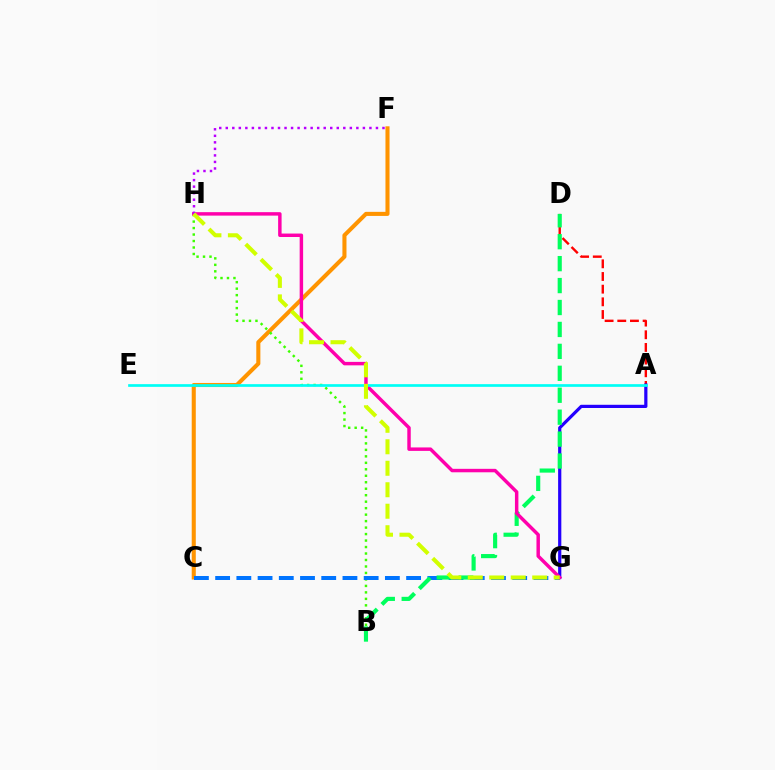{('C', 'F'): [{'color': '#ff9400', 'line_style': 'solid', 'thickness': 2.93}], ('A', 'D'): [{'color': '#ff0000', 'line_style': 'dashed', 'thickness': 1.72}], ('A', 'G'): [{'color': '#2500ff', 'line_style': 'solid', 'thickness': 2.31}], ('B', 'H'): [{'color': '#3dff00', 'line_style': 'dotted', 'thickness': 1.76}], ('C', 'G'): [{'color': '#0074ff', 'line_style': 'dashed', 'thickness': 2.88}], ('B', 'D'): [{'color': '#00ff5c', 'line_style': 'dashed', 'thickness': 2.98}], ('G', 'H'): [{'color': '#ff00ac', 'line_style': 'solid', 'thickness': 2.49}, {'color': '#d1ff00', 'line_style': 'dashed', 'thickness': 2.92}], ('F', 'H'): [{'color': '#b900ff', 'line_style': 'dotted', 'thickness': 1.77}], ('A', 'E'): [{'color': '#00fff6', 'line_style': 'solid', 'thickness': 1.94}]}